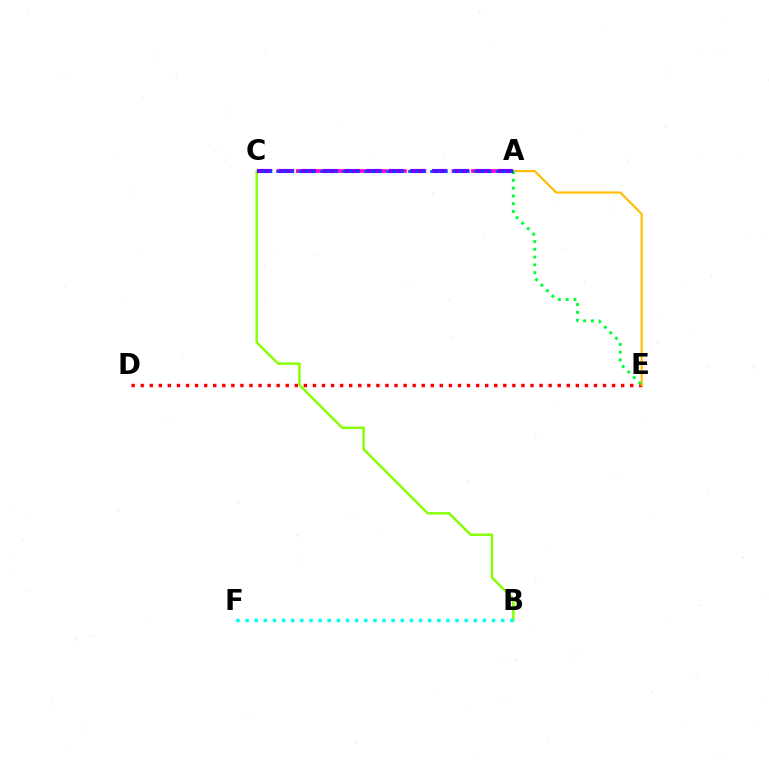{('B', 'C'): [{'color': '#84ff00', 'line_style': 'solid', 'thickness': 1.75}], ('D', 'E'): [{'color': '#ff0000', 'line_style': 'dotted', 'thickness': 2.46}], ('A', 'E'): [{'color': '#ffbd00', 'line_style': 'solid', 'thickness': 1.56}, {'color': '#00ff39', 'line_style': 'dotted', 'thickness': 2.11}], ('A', 'C'): [{'color': '#ff00cf', 'line_style': 'dashed', 'thickness': 2.64}, {'color': '#7200ff', 'line_style': 'dashed', 'thickness': 2.97}, {'color': '#004bff', 'line_style': 'dotted', 'thickness': 1.99}], ('B', 'F'): [{'color': '#00fff6', 'line_style': 'dotted', 'thickness': 2.48}]}